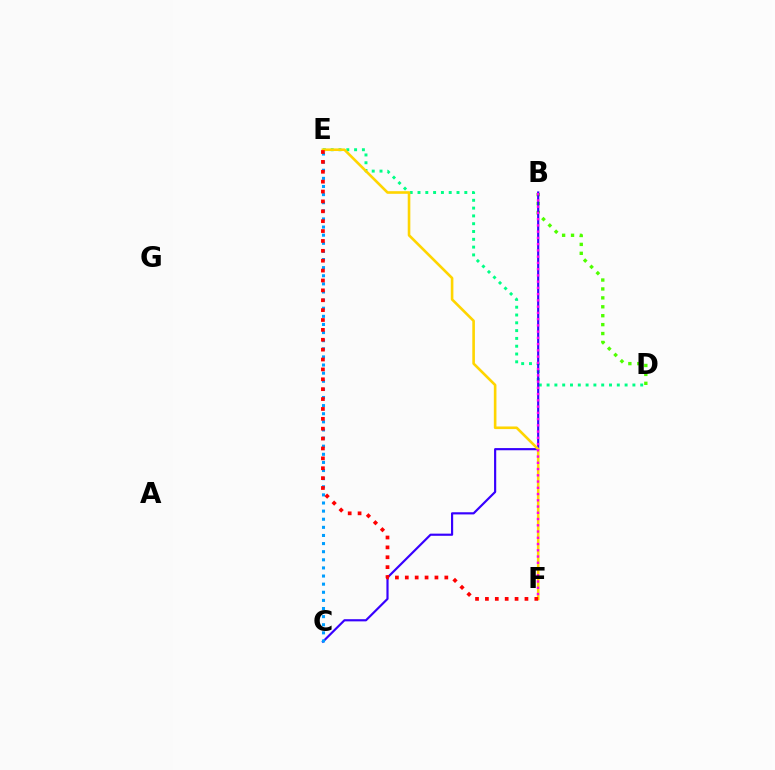{('D', 'E'): [{'color': '#00ff86', 'line_style': 'dotted', 'thickness': 2.12}], ('B', 'D'): [{'color': '#4fff00', 'line_style': 'dotted', 'thickness': 2.42}], ('B', 'C'): [{'color': '#3700ff', 'line_style': 'solid', 'thickness': 1.56}], ('C', 'E'): [{'color': '#009eff', 'line_style': 'dotted', 'thickness': 2.21}], ('E', 'F'): [{'color': '#ffd500', 'line_style': 'solid', 'thickness': 1.89}, {'color': '#ff0000', 'line_style': 'dotted', 'thickness': 2.69}], ('B', 'F'): [{'color': '#ff00ed', 'line_style': 'dotted', 'thickness': 1.7}]}